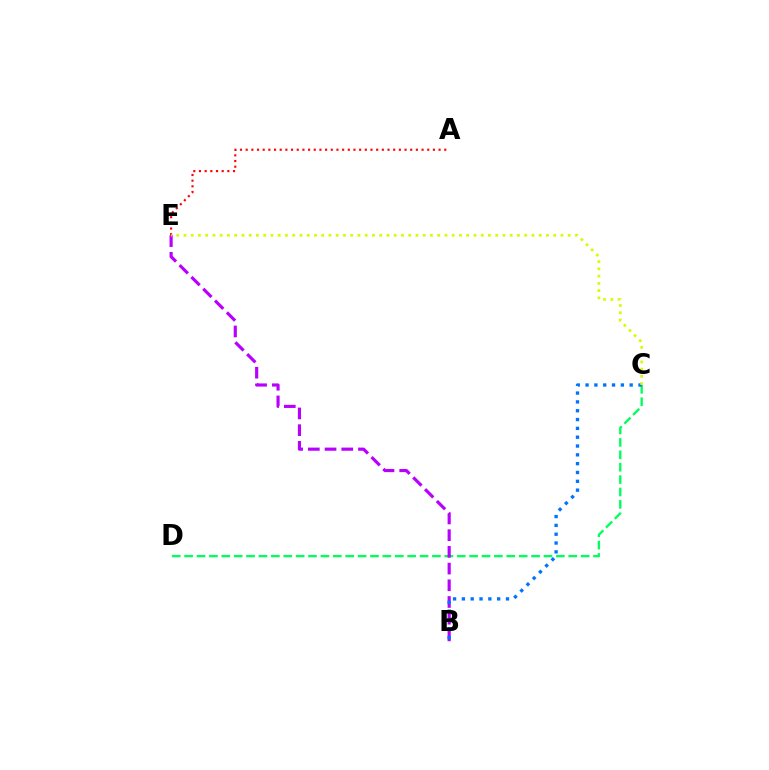{('C', 'D'): [{'color': '#00ff5c', 'line_style': 'dashed', 'thickness': 1.68}], ('B', 'E'): [{'color': '#b900ff', 'line_style': 'dashed', 'thickness': 2.27}], ('A', 'E'): [{'color': '#ff0000', 'line_style': 'dotted', 'thickness': 1.54}], ('B', 'C'): [{'color': '#0074ff', 'line_style': 'dotted', 'thickness': 2.4}], ('C', 'E'): [{'color': '#d1ff00', 'line_style': 'dotted', 'thickness': 1.97}]}